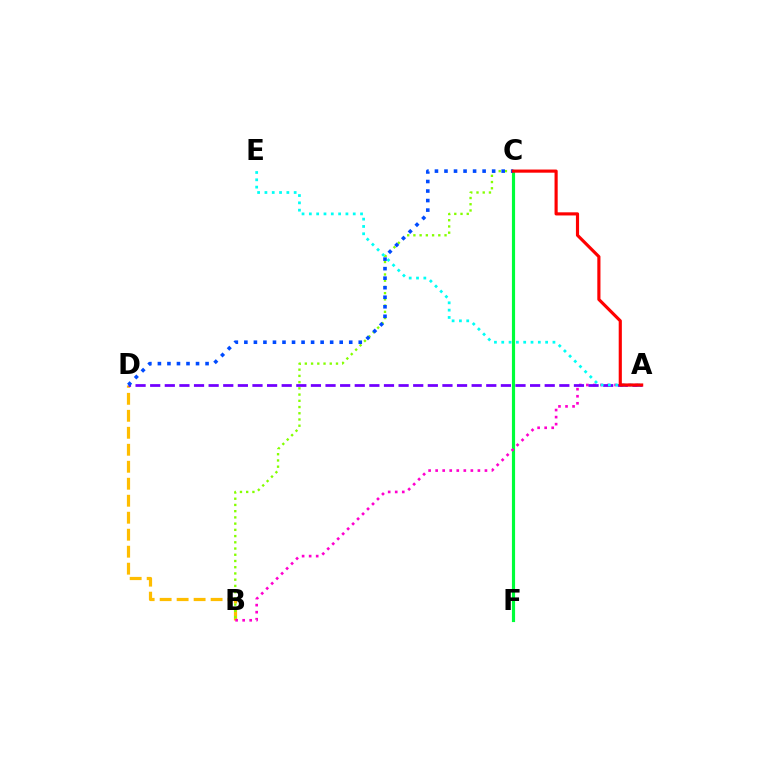{('C', 'F'): [{'color': '#00ff39', 'line_style': 'solid', 'thickness': 2.27}], ('B', 'D'): [{'color': '#ffbd00', 'line_style': 'dashed', 'thickness': 2.31}], ('B', 'C'): [{'color': '#84ff00', 'line_style': 'dotted', 'thickness': 1.69}], ('A', 'B'): [{'color': '#ff00cf', 'line_style': 'dotted', 'thickness': 1.91}], ('A', 'D'): [{'color': '#7200ff', 'line_style': 'dashed', 'thickness': 1.99}], ('A', 'E'): [{'color': '#00fff6', 'line_style': 'dotted', 'thickness': 1.99}], ('C', 'D'): [{'color': '#004bff', 'line_style': 'dotted', 'thickness': 2.59}], ('A', 'C'): [{'color': '#ff0000', 'line_style': 'solid', 'thickness': 2.27}]}